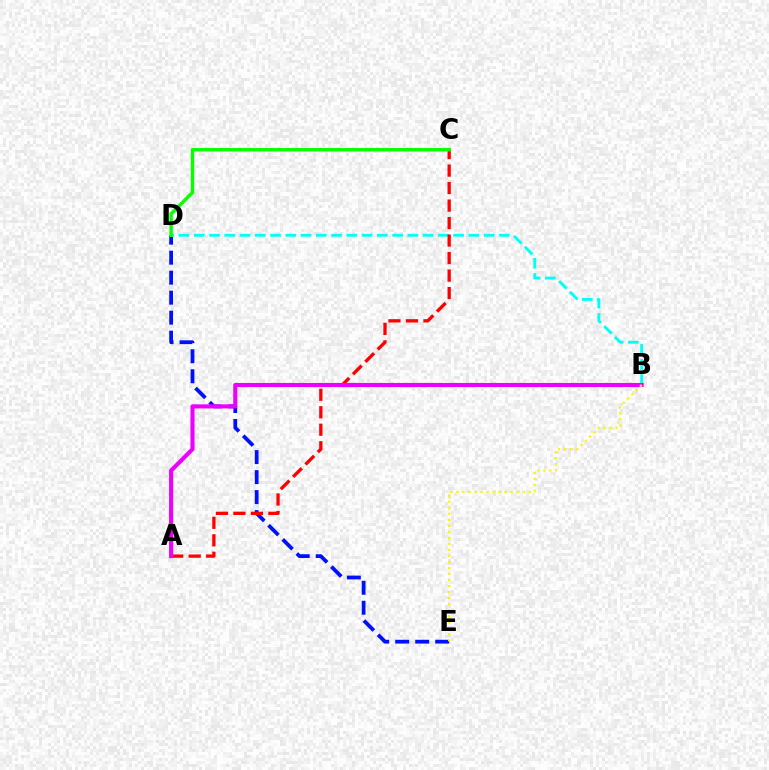{('D', 'E'): [{'color': '#0010ff', 'line_style': 'dashed', 'thickness': 2.72}], ('B', 'D'): [{'color': '#00fff6', 'line_style': 'dashed', 'thickness': 2.07}], ('A', 'C'): [{'color': '#ff0000', 'line_style': 'dashed', 'thickness': 2.38}], ('A', 'B'): [{'color': '#ee00ff', 'line_style': 'solid', 'thickness': 2.96}], ('B', 'E'): [{'color': '#fcf500', 'line_style': 'dotted', 'thickness': 1.64}], ('C', 'D'): [{'color': '#08ff00', 'line_style': 'solid', 'thickness': 2.45}]}